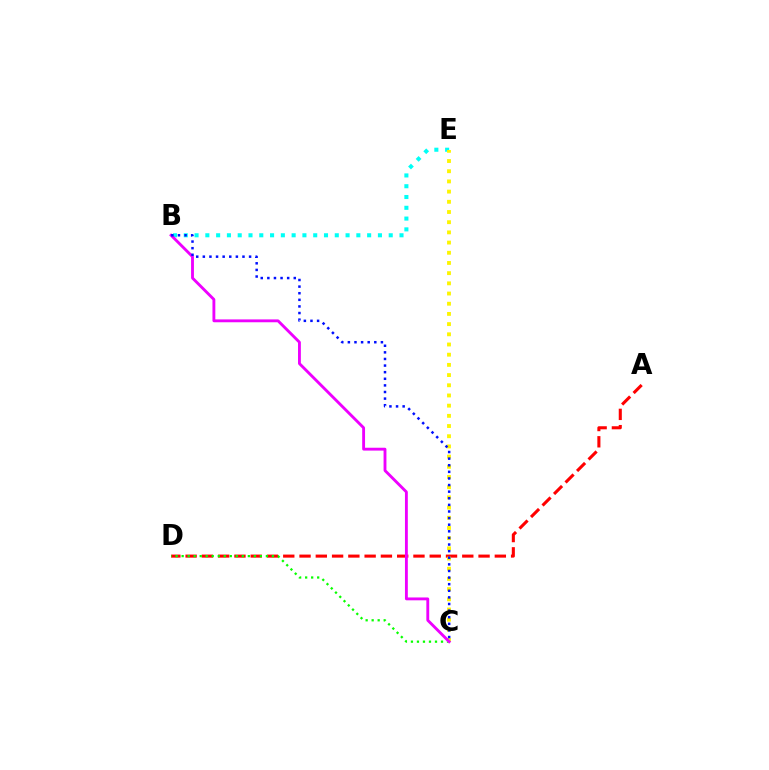{('A', 'D'): [{'color': '#ff0000', 'line_style': 'dashed', 'thickness': 2.21}], ('B', 'E'): [{'color': '#00fff6', 'line_style': 'dotted', 'thickness': 2.93}], ('C', 'E'): [{'color': '#fcf500', 'line_style': 'dotted', 'thickness': 2.77}], ('C', 'D'): [{'color': '#08ff00', 'line_style': 'dotted', 'thickness': 1.63}], ('B', 'C'): [{'color': '#ee00ff', 'line_style': 'solid', 'thickness': 2.06}, {'color': '#0010ff', 'line_style': 'dotted', 'thickness': 1.8}]}